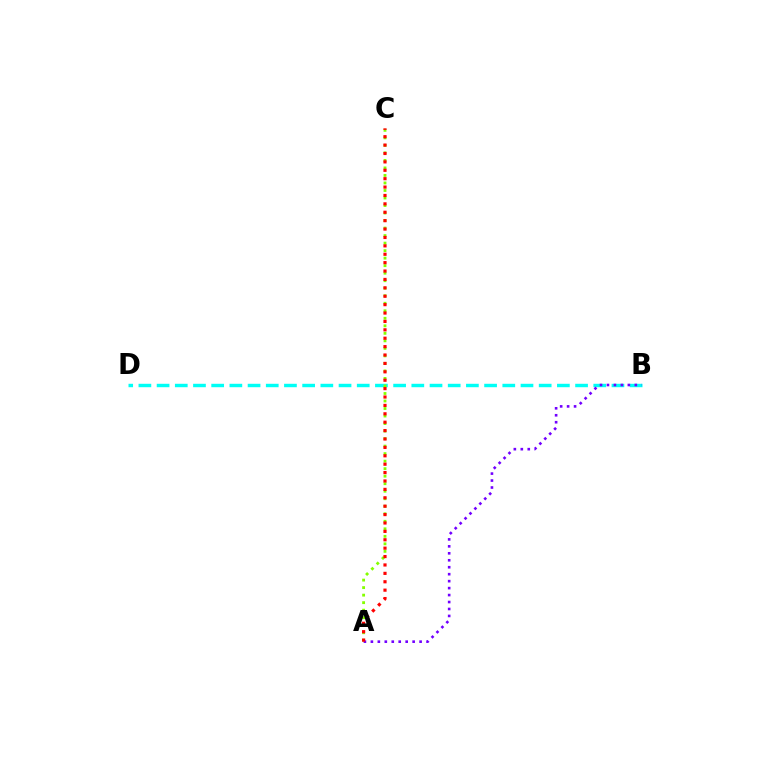{('B', 'D'): [{'color': '#00fff6', 'line_style': 'dashed', 'thickness': 2.47}], ('A', 'C'): [{'color': '#84ff00', 'line_style': 'dotted', 'thickness': 2.04}, {'color': '#ff0000', 'line_style': 'dotted', 'thickness': 2.28}], ('A', 'B'): [{'color': '#7200ff', 'line_style': 'dotted', 'thickness': 1.89}]}